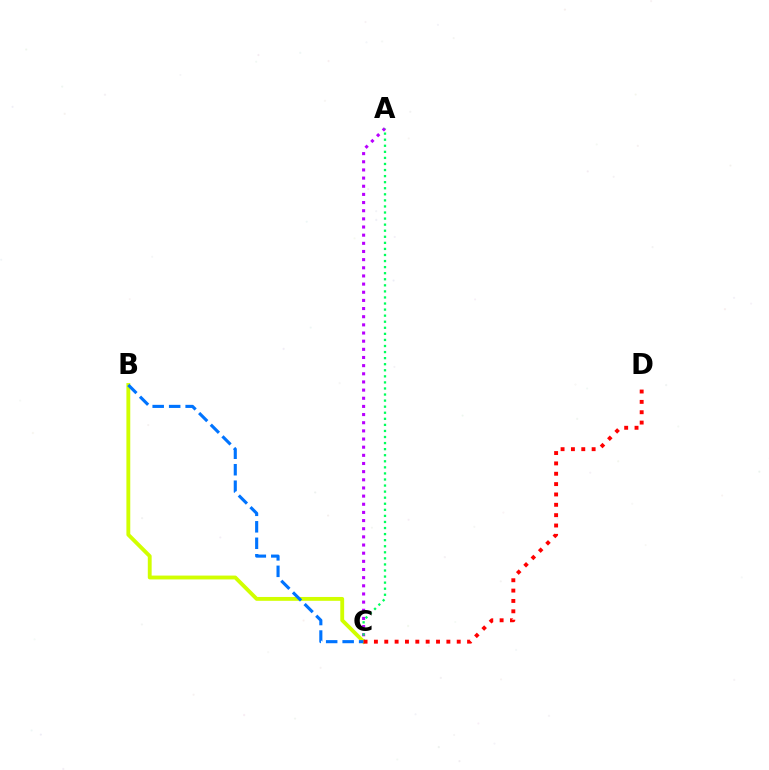{('A', 'C'): [{'color': '#b900ff', 'line_style': 'dotted', 'thickness': 2.22}, {'color': '#00ff5c', 'line_style': 'dotted', 'thickness': 1.65}], ('B', 'C'): [{'color': '#d1ff00', 'line_style': 'solid', 'thickness': 2.77}, {'color': '#0074ff', 'line_style': 'dashed', 'thickness': 2.24}], ('C', 'D'): [{'color': '#ff0000', 'line_style': 'dotted', 'thickness': 2.81}]}